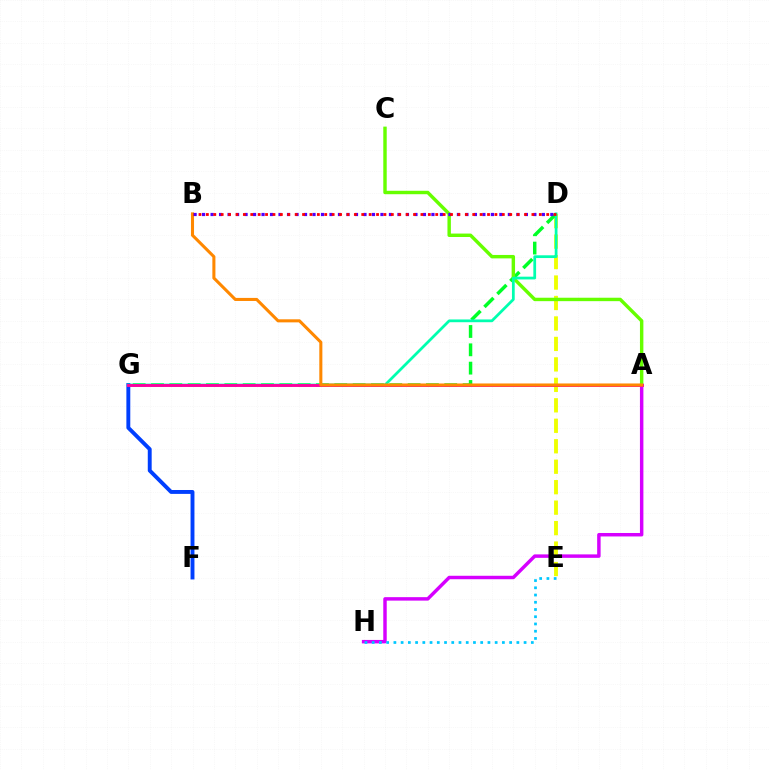{('A', 'H'): [{'color': '#d600ff', 'line_style': 'solid', 'thickness': 2.49}], ('D', 'E'): [{'color': '#eeff00', 'line_style': 'dashed', 'thickness': 2.78}], ('F', 'G'): [{'color': '#003fff', 'line_style': 'solid', 'thickness': 2.81}], ('D', 'G'): [{'color': '#00ff27', 'line_style': 'dashed', 'thickness': 2.49}, {'color': '#00ffaf', 'line_style': 'solid', 'thickness': 1.98}], ('A', 'C'): [{'color': '#66ff00', 'line_style': 'solid', 'thickness': 2.47}], ('E', 'H'): [{'color': '#00c7ff', 'line_style': 'dotted', 'thickness': 1.97}], ('A', 'G'): [{'color': '#ff00a0', 'line_style': 'solid', 'thickness': 2.09}], ('A', 'B'): [{'color': '#ff8800', 'line_style': 'solid', 'thickness': 2.2}], ('B', 'D'): [{'color': '#4f00ff', 'line_style': 'dotted', 'thickness': 2.31}, {'color': '#ff0000', 'line_style': 'dotted', 'thickness': 2.01}]}